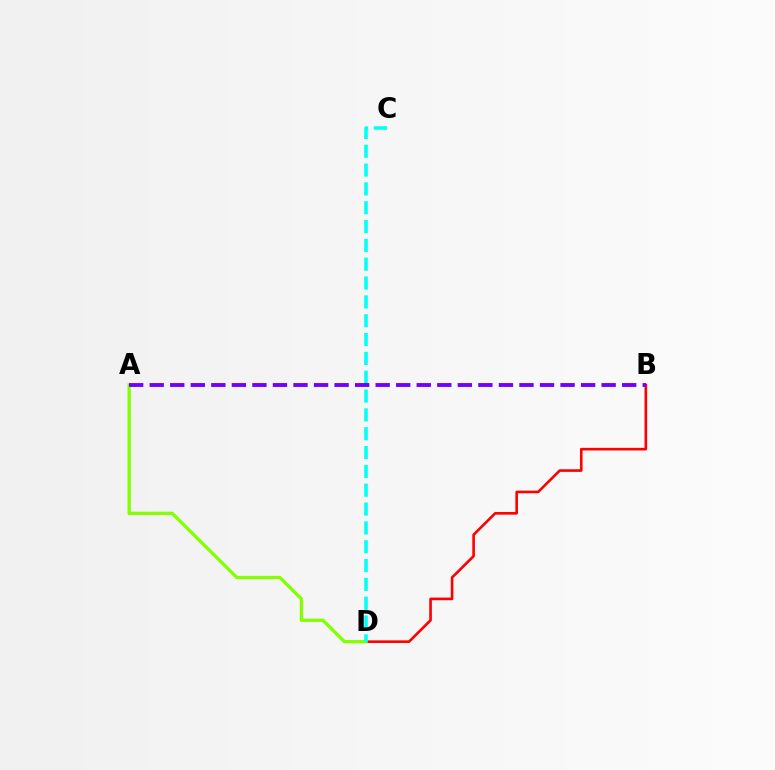{('B', 'D'): [{'color': '#ff0000', 'line_style': 'solid', 'thickness': 1.89}], ('A', 'D'): [{'color': '#84ff00', 'line_style': 'solid', 'thickness': 2.37}], ('C', 'D'): [{'color': '#00fff6', 'line_style': 'dashed', 'thickness': 2.56}], ('A', 'B'): [{'color': '#7200ff', 'line_style': 'dashed', 'thickness': 2.79}]}